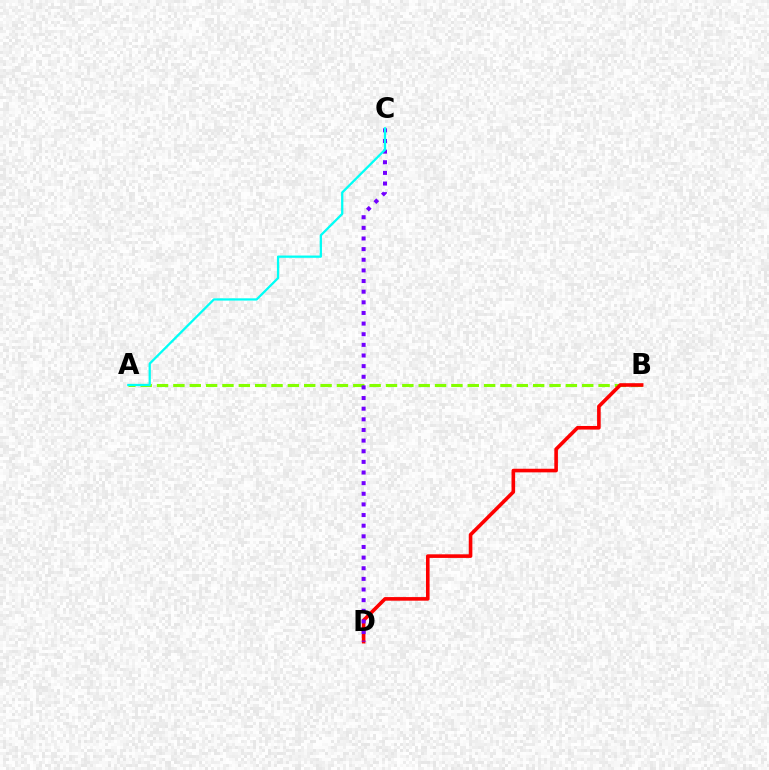{('A', 'B'): [{'color': '#84ff00', 'line_style': 'dashed', 'thickness': 2.22}], ('B', 'D'): [{'color': '#ff0000', 'line_style': 'solid', 'thickness': 2.6}], ('C', 'D'): [{'color': '#7200ff', 'line_style': 'dotted', 'thickness': 2.89}], ('A', 'C'): [{'color': '#00fff6', 'line_style': 'solid', 'thickness': 1.64}]}